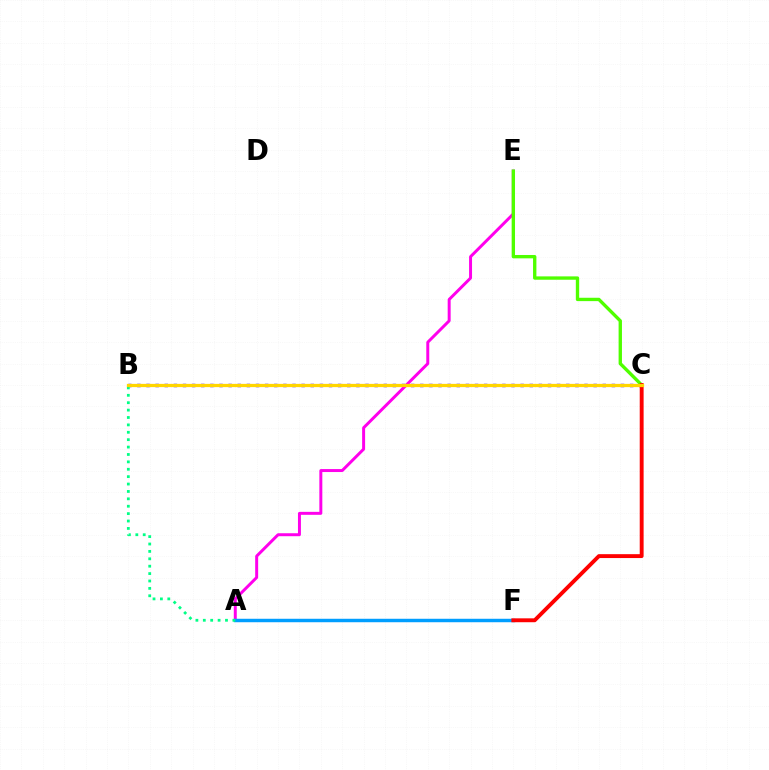{('B', 'C'): [{'color': '#3700ff', 'line_style': 'dotted', 'thickness': 2.48}, {'color': '#ffd500', 'line_style': 'solid', 'thickness': 2.35}], ('A', 'E'): [{'color': '#ff00ed', 'line_style': 'solid', 'thickness': 2.14}], ('A', 'F'): [{'color': '#009eff', 'line_style': 'solid', 'thickness': 2.48}], ('A', 'B'): [{'color': '#00ff86', 'line_style': 'dotted', 'thickness': 2.01}], ('C', 'E'): [{'color': '#4fff00', 'line_style': 'solid', 'thickness': 2.42}], ('C', 'F'): [{'color': '#ff0000', 'line_style': 'solid', 'thickness': 2.8}]}